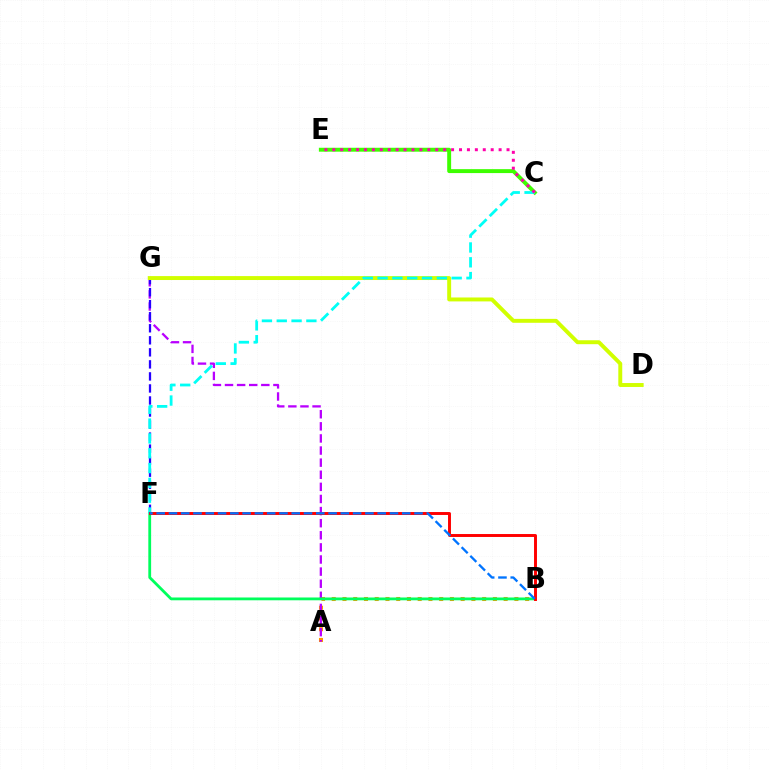{('A', 'B'): [{'color': '#ff9400', 'line_style': 'dotted', 'thickness': 2.92}], ('A', 'G'): [{'color': '#b900ff', 'line_style': 'dashed', 'thickness': 1.64}], ('B', 'F'): [{'color': '#00ff5c', 'line_style': 'solid', 'thickness': 2.02}, {'color': '#ff0000', 'line_style': 'solid', 'thickness': 2.11}, {'color': '#0074ff', 'line_style': 'dashed', 'thickness': 1.67}], ('C', 'E'): [{'color': '#3dff00', 'line_style': 'solid', 'thickness': 2.83}, {'color': '#ff00ac', 'line_style': 'dotted', 'thickness': 2.15}], ('F', 'G'): [{'color': '#2500ff', 'line_style': 'dashed', 'thickness': 1.64}], ('D', 'G'): [{'color': '#d1ff00', 'line_style': 'solid', 'thickness': 2.83}], ('C', 'F'): [{'color': '#00fff6', 'line_style': 'dashed', 'thickness': 2.01}]}